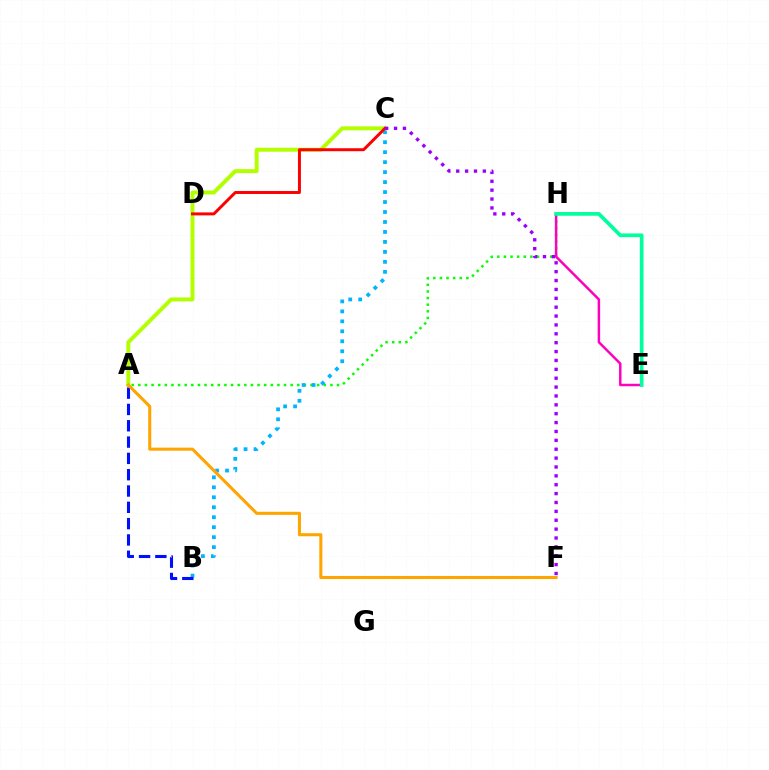{('A', 'H'): [{'color': '#08ff00', 'line_style': 'dotted', 'thickness': 1.8}], ('E', 'H'): [{'color': '#ff00bd', 'line_style': 'solid', 'thickness': 1.79}, {'color': '#00ff9d', 'line_style': 'solid', 'thickness': 2.65}], ('B', 'C'): [{'color': '#00b5ff', 'line_style': 'dotted', 'thickness': 2.71}], ('A', 'C'): [{'color': '#b3ff00', 'line_style': 'solid', 'thickness': 2.85}], ('A', 'B'): [{'color': '#0010ff', 'line_style': 'dashed', 'thickness': 2.22}], ('A', 'F'): [{'color': '#ffa500', 'line_style': 'solid', 'thickness': 2.2}], ('C', 'D'): [{'color': '#ff0000', 'line_style': 'solid', 'thickness': 2.13}], ('C', 'F'): [{'color': '#9b00ff', 'line_style': 'dotted', 'thickness': 2.41}]}